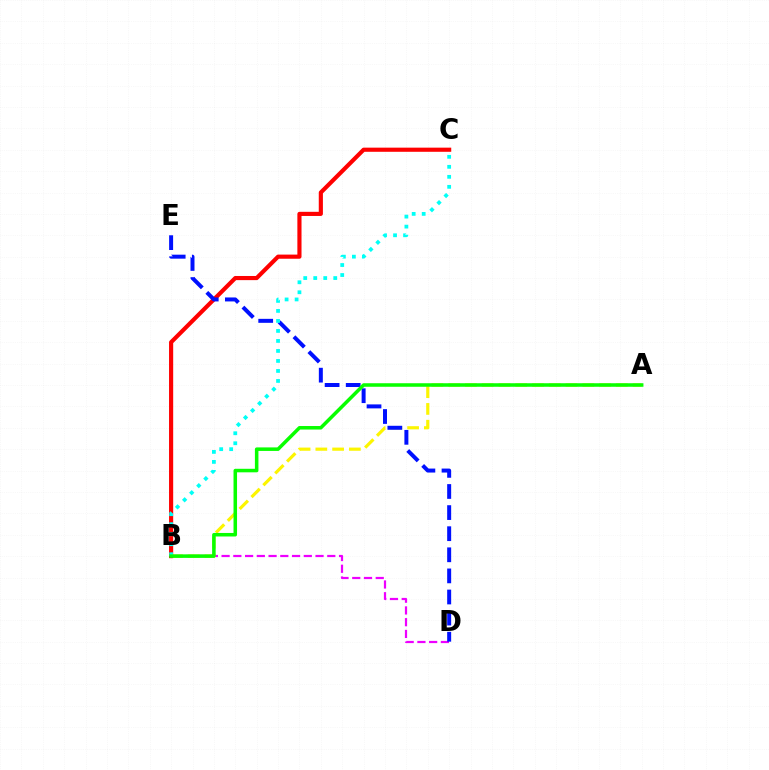{('B', 'D'): [{'color': '#ee00ff', 'line_style': 'dashed', 'thickness': 1.6}], ('A', 'B'): [{'color': '#fcf500', 'line_style': 'dashed', 'thickness': 2.28}, {'color': '#08ff00', 'line_style': 'solid', 'thickness': 2.54}], ('B', 'C'): [{'color': '#ff0000', 'line_style': 'solid', 'thickness': 2.98}, {'color': '#00fff6', 'line_style': 'dotted', 'thickness': 2.72}], ('D', 'E'): [{'color': '#0010ff', 'line_style': 'dashed', 'thickness': 2.87}]}